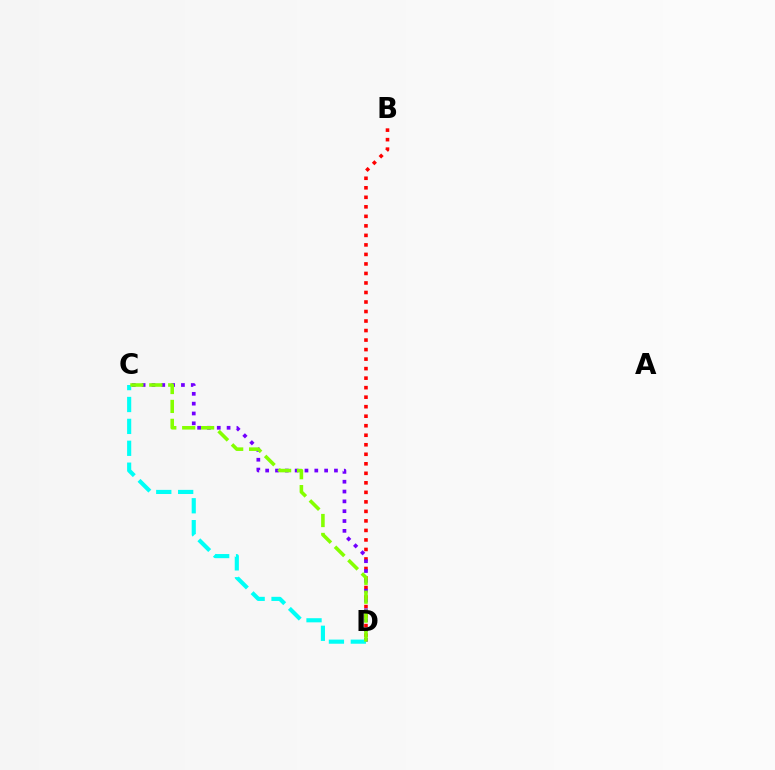{('B', 'D'): [{'color': '#ff0000', 'line_style': 'dotted', 'thickness': 2.59}], ('C', 'D'): [{'color': '#7200ff', 'line_style': 'dotted', 'thickness': 2.67}, {'color': '#00fff6', 'line_style': 'dashed', 'thickness': 2.97}, {'color': '#84ff00', 'line_style': 'dashed', 'thickness': 2.57}]}